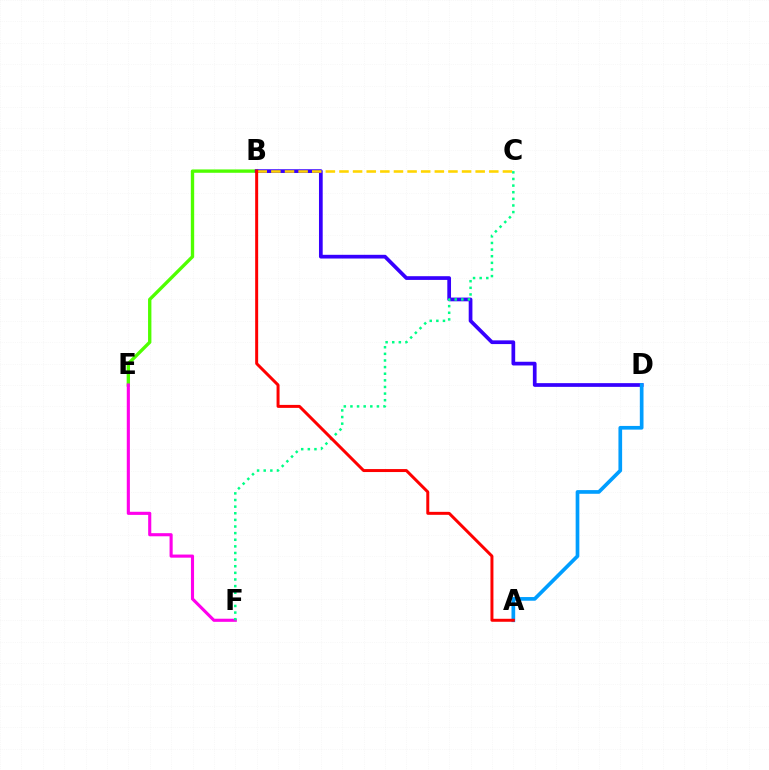{('B', 'E'): [{'color': '#4fff00', 'line_style': 'solid', 'thickness': 2.41}], ('B', 'D'): [{'color': '#3700ff', 'line_style': 'solid', 'thickness': 2.67}], ('A', 'D'): [{'color': '#009eff', 'line_style': 'solid', 'thickness': 2.65}], ('B', 'C'): [{'color': '#ffd500', 'line_style': 'dashed', 'thickness': 1.85}], ('E', 'F'): [{'color': '#ff00ed', 'line_style': 'solid', 'thickness': 2.24}], ('C', 'F'): [{'color': '#00ff86', 'line_style': 'dotted', 'thickness': 1.8}], ('A', 'B'): [{'color': '#ff0000', 'line_style': 'solid', 'thickness': 2.14}]}